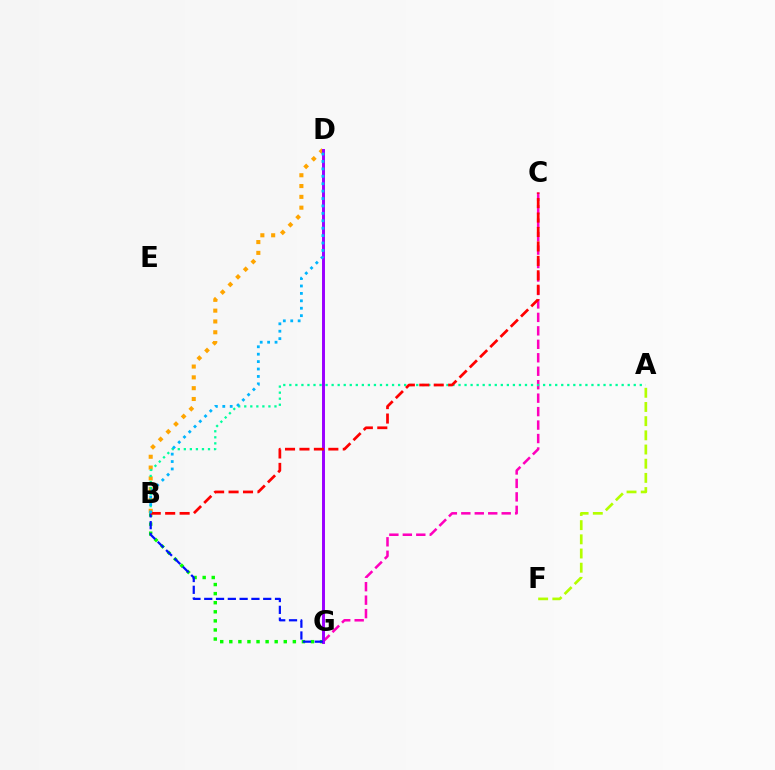{('C', 'G'): [{'color': '#ff00bd', 'line_style': 'dashed', 'thickness': 1.83}], ('B', 'D'): [{'color': '#ffa500', 'line_style': 'dotted', 'thickness': 2.94}, {'color': '#00b5ff', 'line_style': 'dotted', 'thickness': 2.02}], ('A', 'B'): [{'color': '#00ff9d', 'line_style': 'dotted', 'thickness': 1.64}], ('A', 'F'): [{'color': '#b3ff00', 'line_style': 'dashed', 'thickness': 1.93}], ('B', 'G'): [{'color': '#08ff00', 'line_style': 'dotted', 'thickness': 2.47}, {'color': '#0010ff', 'line_style': 'dashed', 'thickness': 1.6}], ('D', 'G'): [{'color': '#9b00ff', 'line_style': 'solid', 'thickness': 2.13}], ('B', 'C'): [{'color': '#ff0000', 'line_style': 'dashed', 'thickness': 1.96}]}